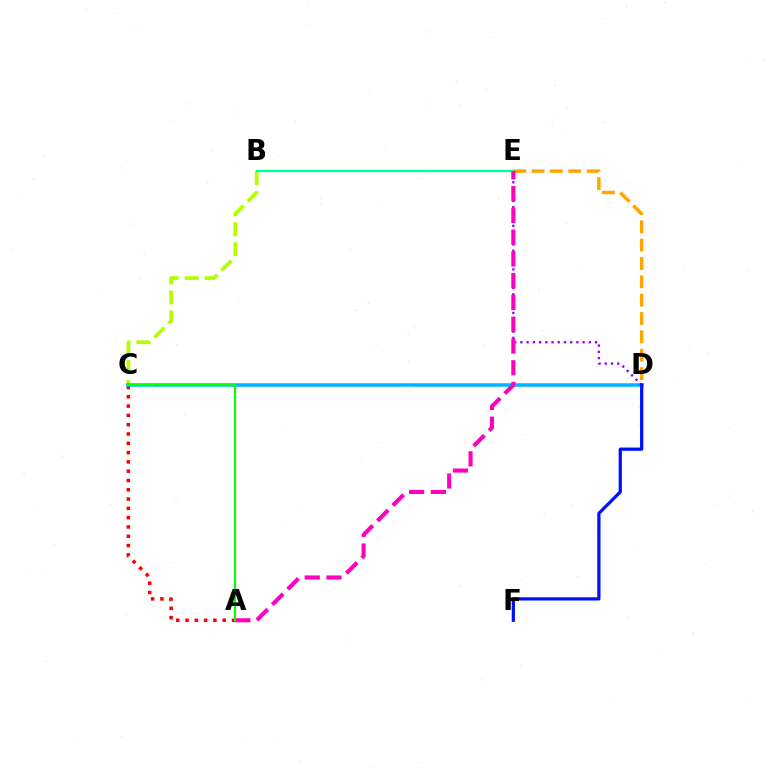{('D', 'E'): [{'color': '#ffa500', 'line_style': 'dashed', 'thickness': 2.49}, {'color': '#9b00ff', 'line_style': 'dotted', 'thickness': 1.69}], ('A', 'C'): [{'color': '#ff0000', 'line_style': 'dotted', 'thickness': 2.53}, {'color': '#08ff00', 'line_style': 'solid', 'thickness': 1.52}], ('B', 'C'): [{'color': '#b3ff00', 'line_style': 'dashed', 'thickness': 2.72}], ('C', 'D'): [{'color': '#00b5ff', 'line_style': 'solid', 'thickness': 2.54}], ('B', 'E'): [{'color': '#00ff9d', 'line_style': 'solid', 'thickness': 1.67}], ('A', 'E'): [{'color': '#ff00bd', 'line_style': 'dashed', 'thickness': 2.96}], ('D', 'F'): [{'color': '#0010ff', 'line_style': 'solid', 'thickness': 2.33}]}